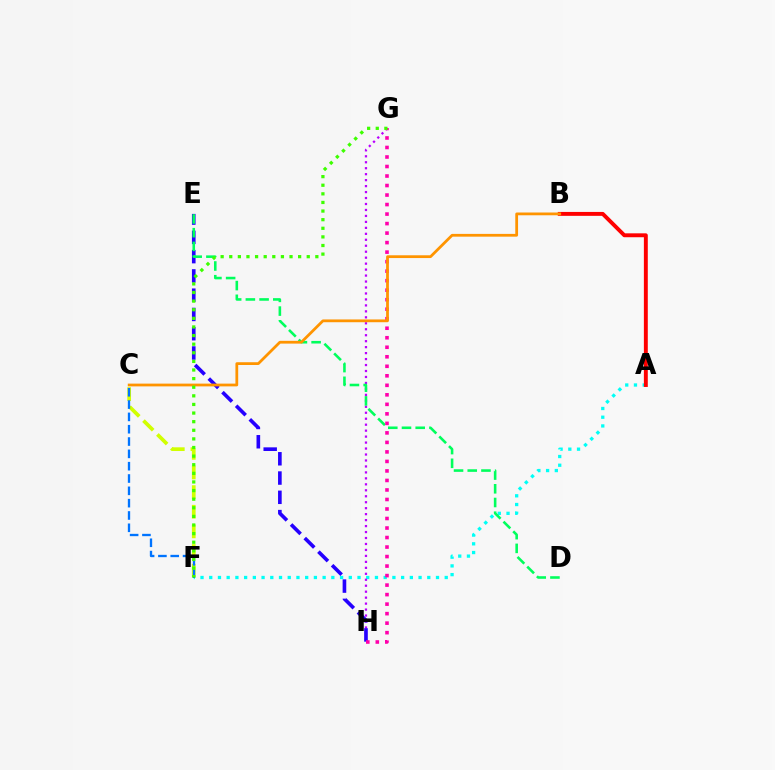{('A', 'F'): [{'color': '#00fff6', 'line_style': 'dotted', 'thickness': 2.37}], ('G', 'H'): [{'color': '#b900ff', 'line_style': 'dotted', 'thickness': 1.62}, {'color': '#ff00ac', 'line_style': 'dotted', 'thickness': 2.58}], ('E', 'H'): [{'color': '#2500ff', 'line_style': 'dashed', 'thickness': 2.62}], ('D', 'E'): [{'color': '#00ff5c', 'line_style': 'dashed', 'thickness': 1.86}], ('A', 'B'): [{'color': '#ff0000', 'line_style': 'solid', 'thickness': 2.81}], ('C', 'F'): [{'color': '#d1ff00', 'line_style': 'dashed', 'thickness': 2.67}, {'color': '#0074ff', 'line_style': 'dashed', 'thickness': 1.67}], ('B', 'C'): [{'color': '#ff9400', 'line_style': 'solid', 'thickness': 1.99}], ('F', 'G'): [{'color': '#3dff00', 'line_style': 'dotted', 'thickness': 2.34}]}